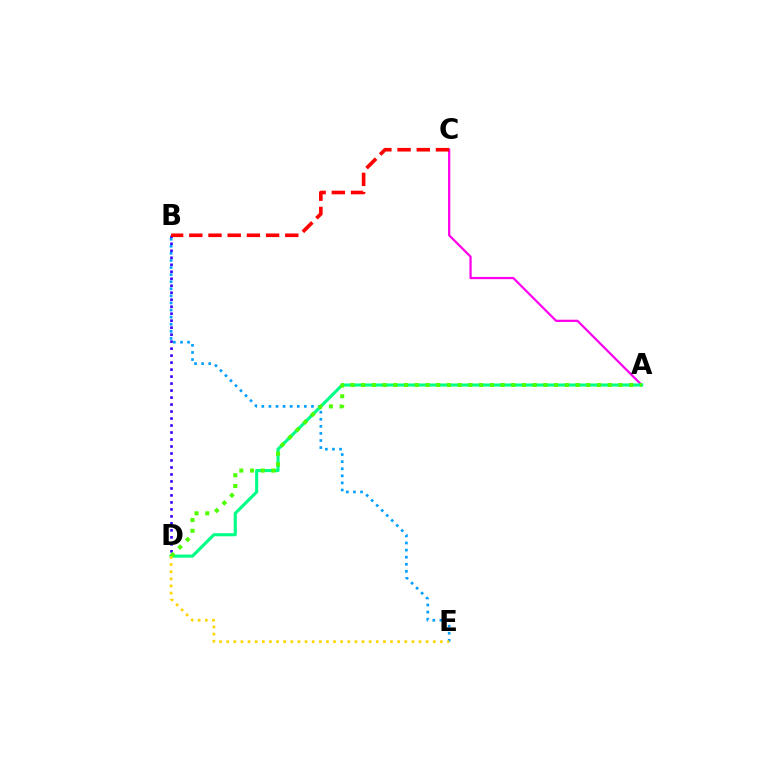{('B', 'D'): [{'color': '#3700ff', 'line_style': 'dotted', 'thickness': 1.9}], ('A', 'C'): [{'color': '#ff00ed', 'line_style': 'solid', 'thickness': 1.61}], ('A', 'D'): [{'color': '#00ff86', 'line_style': 'solid', 'thickness': 2.23}, {'color': '#4fff00', 'line_style': 'dotted', 'thickness': 2.91}], ('B', 'C'): [{'color': '#ff0000', 'line_style': 'dashed', 'thickness': 2.61}], ('B', 'E'): [{'color': '#009eff', 'line_style': 'dotted', 'thickness': 1.93}], ('D', 'E'): [{'color': '#ffd500', 'line_style': 'dotted', 'thickness': 1.94}]}